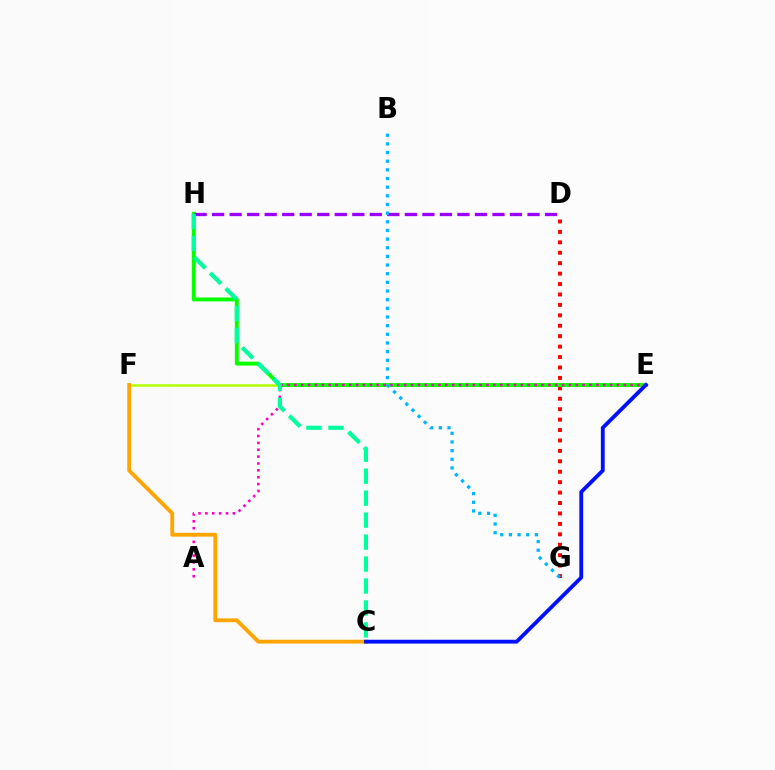{('E', 'F'): [{'color': '#b3ff00', 'line_style': 'solid', 'thickness': 1.84}], ('D', 'G'): [{'color': '#ff0000', 'line_style': 'dotted', 'thickness': 2.83}], ('E', 'H'): [{'color': '#08ff00', 'line_style': 'solid', 'thickness': 2.83}], ('D', 'H'): [{'color': '#9b00ff', 'line_style': 'dashed', 'thickness': 2.38}], ('A', 'E'): [{'color': '#ff00bd', 'line_style': 'dotted', 'thickness': 1.87}], ('C', 'F'): [{'color': '#ffa500', 'line_style': 'solid', 'thickness': 2.77}], ('C', 'H'): [{'color': '#00ff9d', 'line_style': 'dashed', 'thickness': 2.98}], ('B', 'G'): [{'color': '#00b5ff', 'line_style': 'dotted', 'thickness': 2.35}], ('C', 'E'): [{'color': '#0010ff', 'line_style': 'solid', 'thickness': 2.76}]}